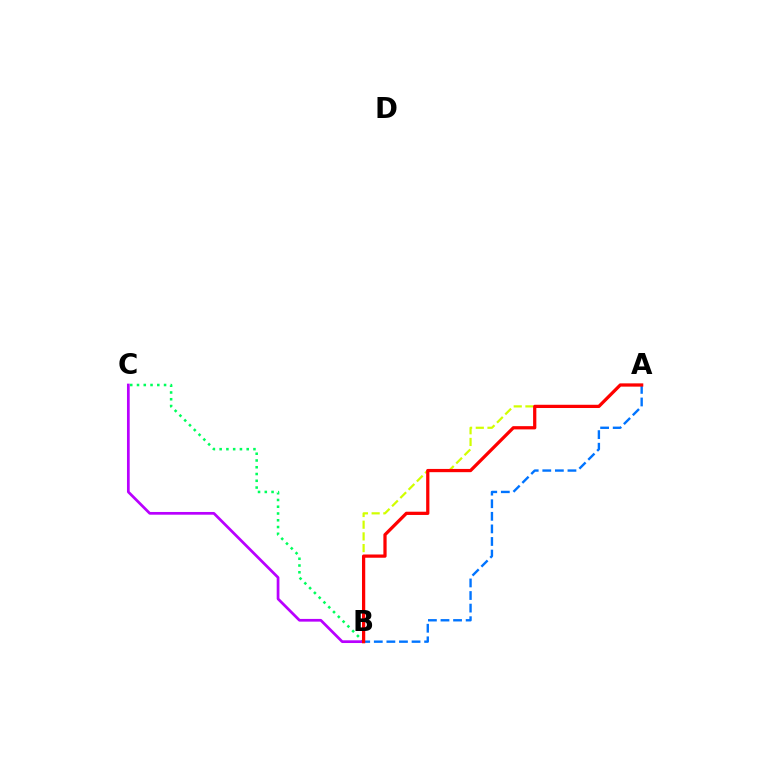{('B', 'C'): [{'color': '#00ff5c', 'line_style': 'dotted', 'thickness': 1.84}, {'color': '#b900ff', 'line_style': 'solid', 'thickness': 1.96}], ('A', 'B'): [{'color': '#d1ff00', 'line_style': 'dashed', 'thickness': 1.59}, {'color': '#0074ff', 'line_style': 'dashed', 'thickness': 1.71}, {'color': '#ff0000', 'line_style': 'solid', 'thickness': 2.34}]}